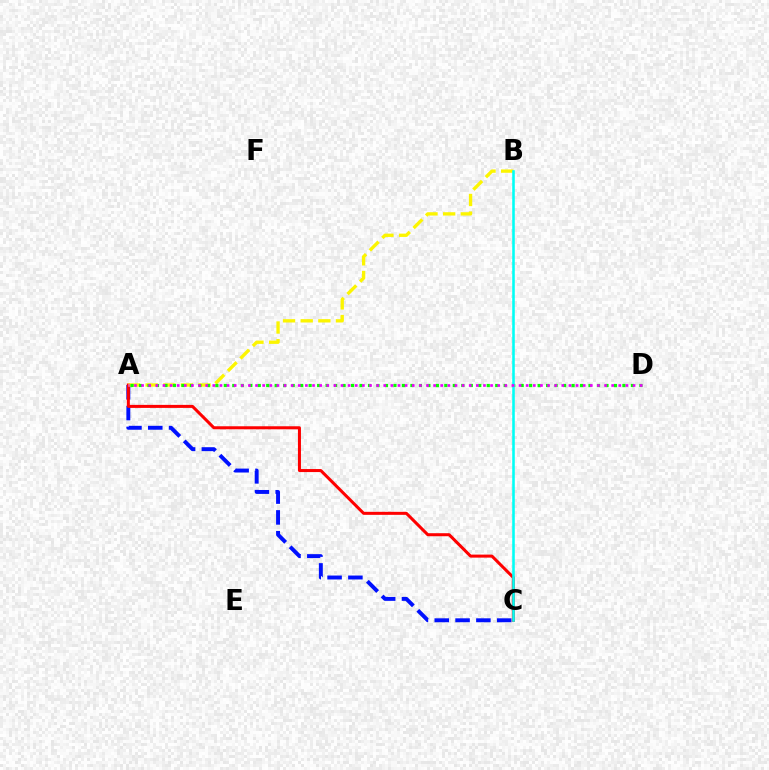{('A', 'C'): [{'color': '#0010ff', 'line_style': 'dashed', 'thickness': 2.83}, {'color': '#ff0000', 'line_style': 'solid', 'thickness': 2.18}], ('A', 'B'): [{'color': '#fcf500', 'line_style': 'dashed', 'thickness': 2.4}], ('A', 'D'): [{'color': '#08ff00', 'line_style': 'dotted', 'thickness': 2.3}, {'color': '#ee00ff', 'line_style': 'dotted', 'thickness': 1.94}], ('B', 'C'): [{'color': '#00fff6', 'line_style': 'solid', 'thickness': 1.85}]}